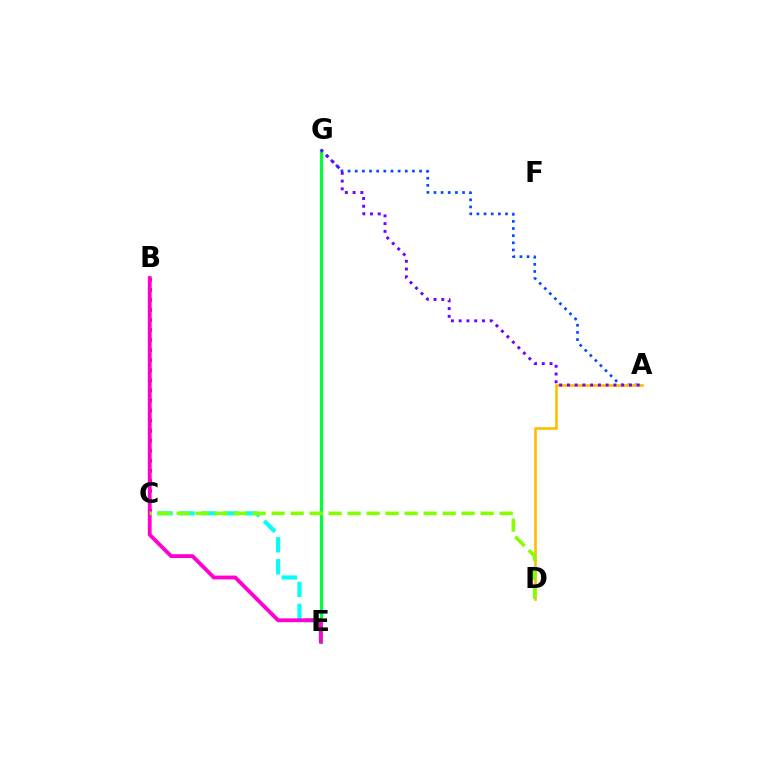{('A', 'G'): [{'color': '#004bff', 'line_style': 'dotted', 'thickness': 1.94}, {'color': '#7200ff', 'line_style': 'dotted', 'thickness': 2.11}], ('B', 'C'): [{'color': '#ff0000', 'line_style': 'dotted', 'thickness': 2.73}], ('C', 'E'): [{'color': '#00fff6', 'line_style': 'dashed', 'thickness': 2.99}], ('E', 'G'): [{'color': '#00ff39', 'line_style': 'solid', 'thickness': 2.3}], ('A', 'D'): [{'color': '#ffbd00', 'line_style': 'solid', 'thickness': 1.9}], ('B', 'E'): [{'color': '#ff00cf', 'line_style': 'solid', 'thickness': 2.75}], ('C', 'D'): [{'color': '#84ff00', 'line_style': 'dashed', 'thickness': 2.58}]}